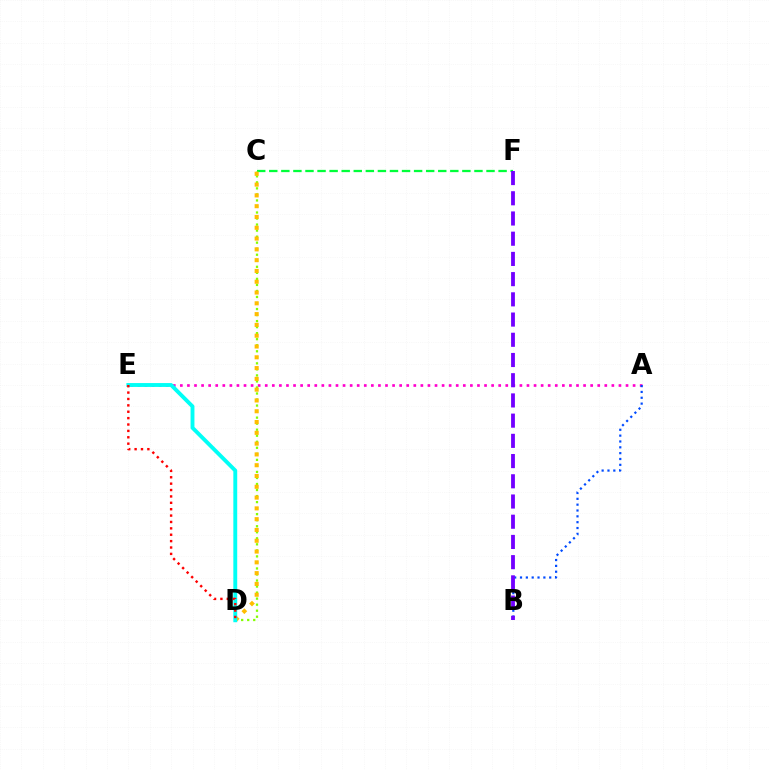{('A', 'E'): [{'color': '#ff00cf', 'line_style': 'dotted', 'thickness': 1.92}], ('A', 'B'): [{'color': '#004bff', 'line_style': 'dotted', 'thickness': 1.59}], ('C', 'F'): [{'color': '#00ff39', 'line_style': 'dashed', 'thickness': 1.64}], ('C', 'D'): [{'color': '#84ff00', 'line_style': 'dotted', 'thickness': 1.64}, {'color': '#ffbd00', 'line_style': 'dotted', 'thickness': 2.93}], ('D', 'E'): [{'color': '#00fff6', 'line_style': 'solid', 'thickness': 2.8}, {'color': '#ff0000', 'line_style': 'dotted', 'thickness': 1.73}], ('B', 'F'): [{'color': '#7200ff', 'line_style': 'dashed', 'thickness': 2.75}]}